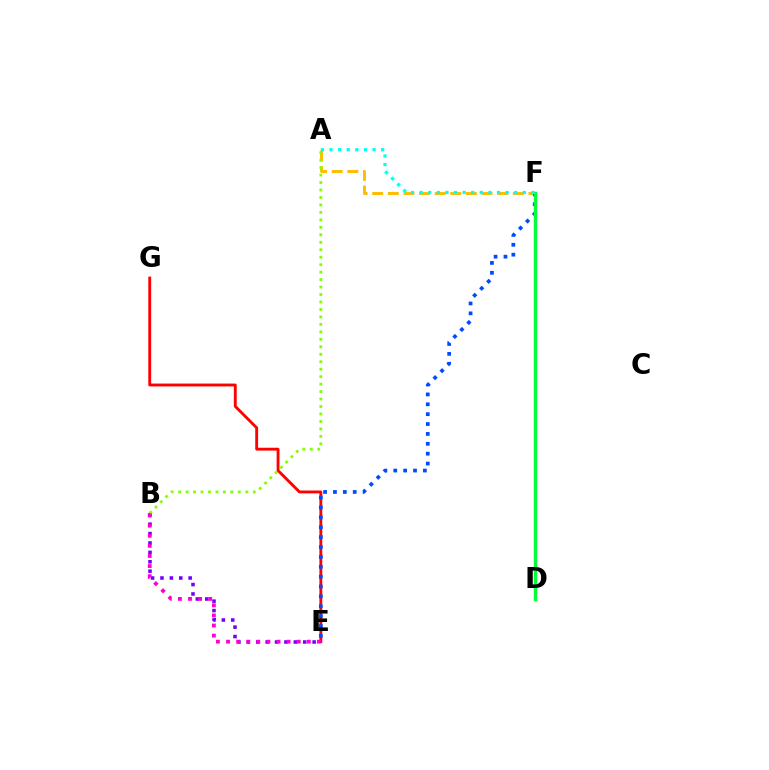{('B', 'E'): [{'color': '#7200ff', 'line_style': 'dotted', 'thickness': 2.55}, {'color': '#ff00cf', 'line_style': 'dotted', 'thickness': 2.74}], ('A', 'F'): [{'color': '#ffbd00', 'line_style': 'dashed', 'thickness': 2.12}, {'color': '#00fff6', 'line_style': 'dotted', 'thickness': 2.34}], ('E', 'G'): [{'color': '#ff0000', 'line_style': 'solid', 'thickness': 2.06}], ('E', 'F'): [{'color': '#004bff', 'line_style': 'dotted', 'thickness': 2.68}], ('A', 'B'): [{'color': '#84ff00', 'line_style': 'dotted', 'thickness': 2.03}], ('D', 'F'): [{'color': '#00ff39', 'line_style': 'solid', 'thickness': 2.44}]}